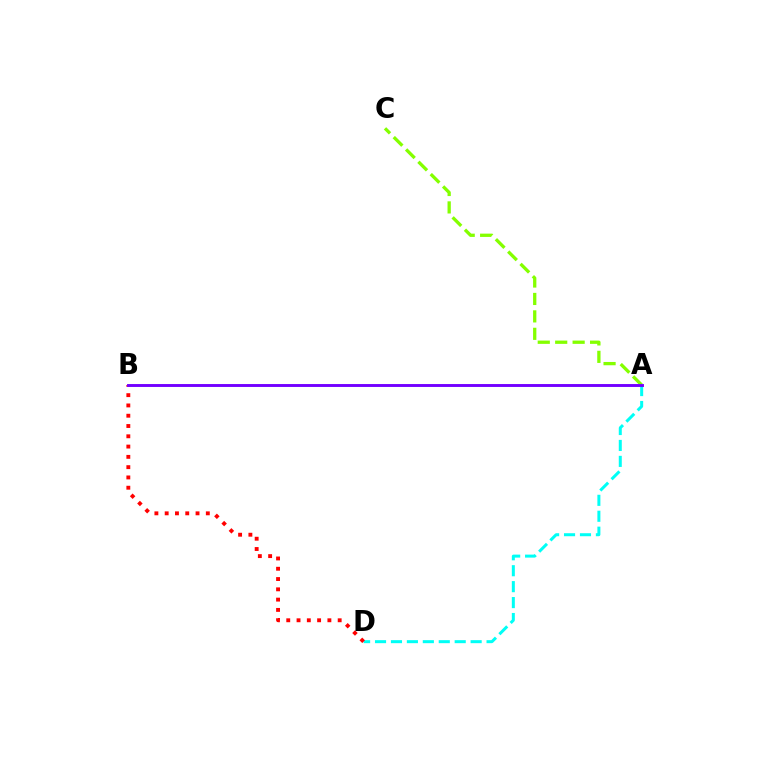{('A', 'D'): [{'color': '#00fff6', 'line_style': 'dashed', 'thickness': 2.16}], ('A', 'C'): [{'color': '#84ff00', 'line_style': 'dashed', 'thickness': 2.37}], ('B', 'D'): [{'color': '#ff0000', 'line_style': 'dotted', 'thickness': 2.79}], ('A', 'B'): [{'color': '#7200ff', 'line_style': 'solid', 'thickness': 2.09}]}